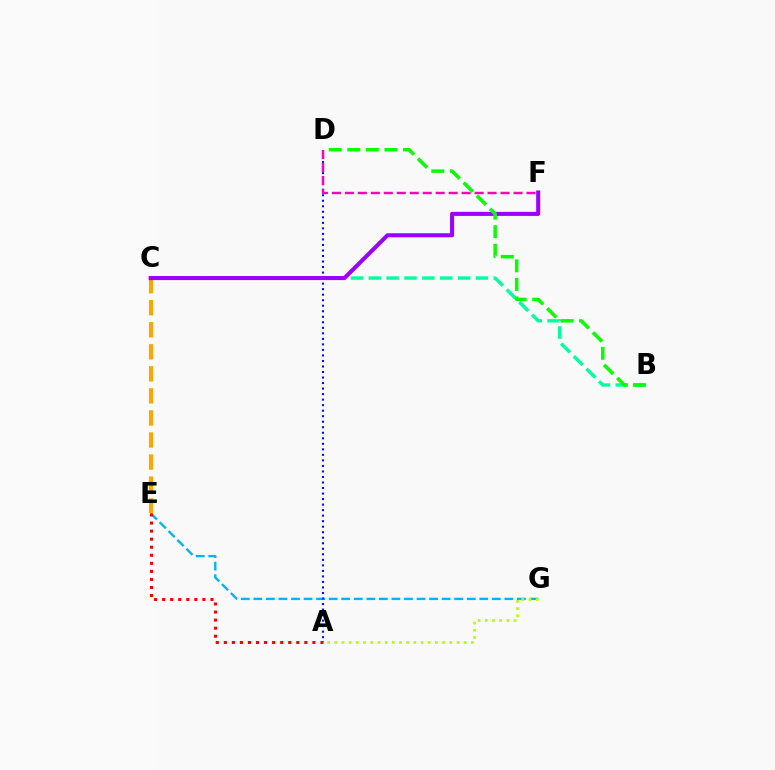{('E', 'G'): [{'color': '#00b5ff', 'line_style': 'dashed', 'thickness': 1.71}], ('C', 'E'): [{'color': '#ffa500', 'line_style': 'dashed', 'thickness': 2.99}], ('A', 'D'): [{'color': '#0010ff', 'line_style': 'dotted', 'thickness': 1.5}], ('B', 'C'): [{'color': '#00ff9d', 'line_style': 'dashed', 'thickness': 2.43}], ('D', 'F'): [{'color': '#ff00bd', 'line_style': 'dashed', 'thickness': 1.76}], ('A', 'E'): [{'color': '#ff0000', 'line_style': 'dotted', 'thickness': 2.19}], ('A', 'G'): [{'color': '#b3ff00', 'line_style': 'dotted', 'thickness': 1.95}], ('C', 'F'): [{'color': '#9b00ff', 'line_style': 'solid', 'thickness': 2.92}], ('B', 'D'): [{'color': '#08ff00', 'line_style': 'dashed', 'thickness': 2.52}]}